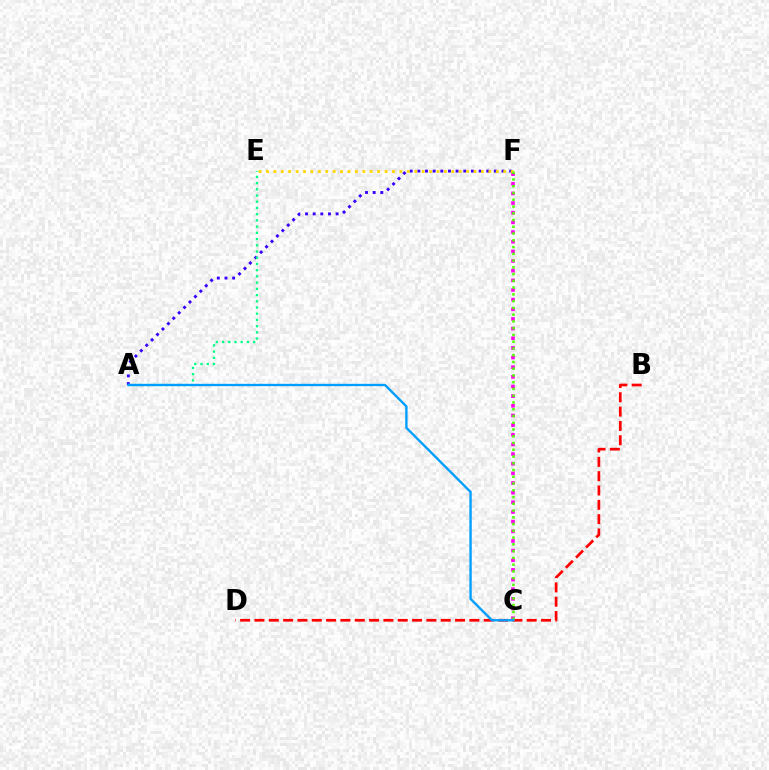{('B', 'D'): [{'color': '#ff0000', 'line_style': 'dashed', 'thickness': 1.95}], ('C', 'F'): [{'color': '#ff00ed', 'line_style': 'dotted', 'thickness': 2.62}, {'color': '#4fff00', 'line_style': 'dotted', 'thickness': 1.84}], ('A', 'F'): [{'color': '#3700ff', 'line_style': 'dotted', 'thickness': 2.08}], ('E', 'F'): [{'color': '#ffd500', 'line_style': 'dotted', 'thickness': 2.01}], ('A', 'E'): [{'color': '#00ff86', 'line_style': 'dotted', 'thickness': 1.69}], ('A', 'C'): [{'color': '#009eff', 'line_style': 'solid', 'thickness': 1.69}]}